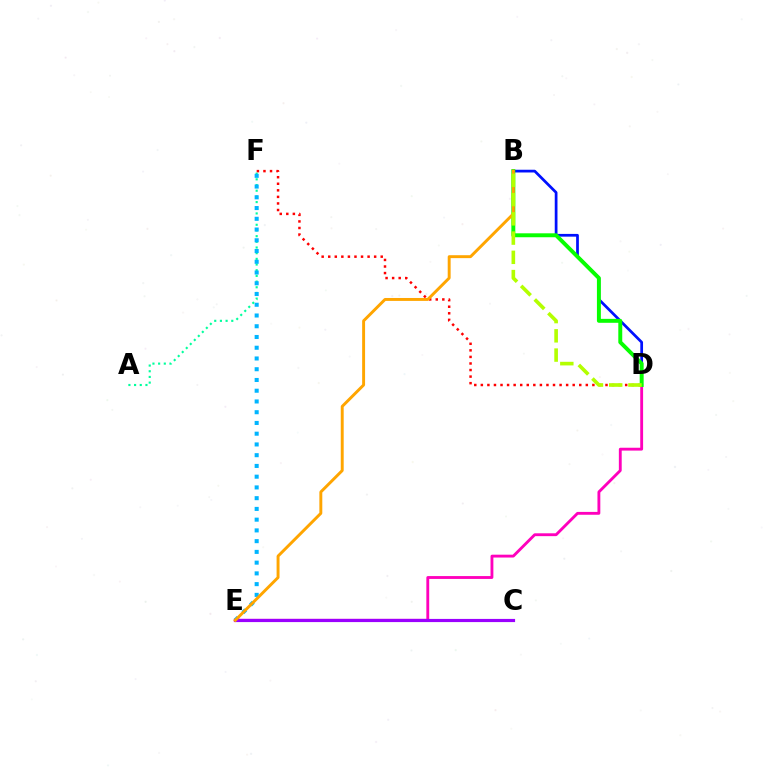{('A', 'F'): [{'color': '#00ff9d', 'line_style': 'dotted', 'thickness': 1.54}], ('D', 'E'): [{'color': '#ff00bd', 'line_style': 'solid', 'thickness': 2.05}], ('D', 'F'): [{'color': '#ff0000', 'line_style': 'dotted', 'thickness': 1.78}], ('E', 'F'): [{'color': '#00b5ff', 'line_style': 'dotted', 'thickness': 2.92}], ('C', 'E'): [{'color': '#9b00ff', 'line_style': 'solid', 'thickness': 2.29}], ('B', 'D'): [{'color': '#0010ff', 'line_style': 'solid', 'thickness': 1.97}, {'color': '#08ff00', 'line_style': 'solid', 'thickness': 2.83}, {'color': '#b3ff00', 'line_style': 'dashed', 'thickness': 2.61}], ('B', 'E'): [{'color': '#ffa500', 'line_style': 'solid', 'thickness': 2.11}]}